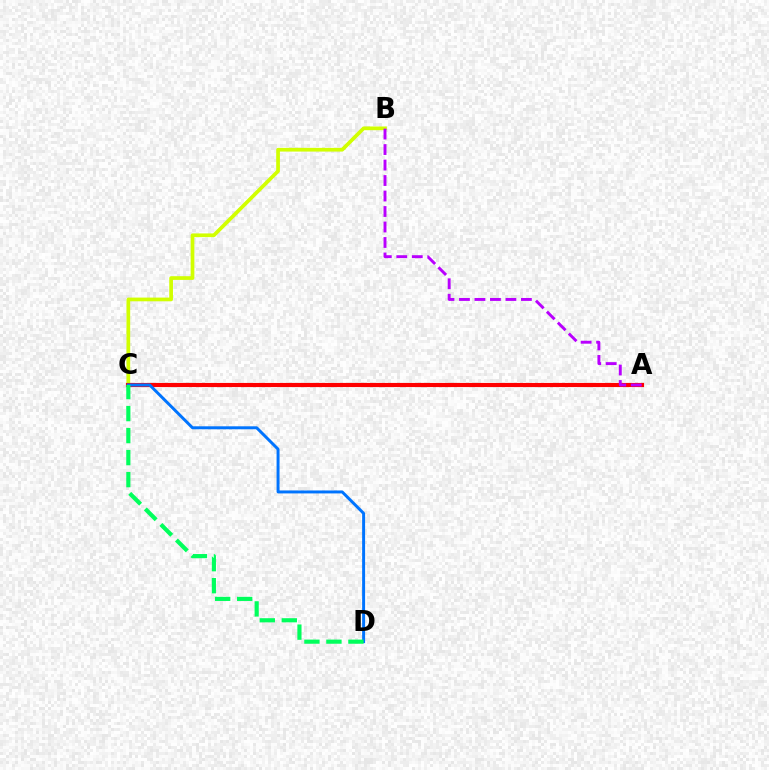{('B', 'C'): [{'color': '#d1ff00', 'line_style': 'solid', 'thickness': 2.67}], ('A', 'C'): [{'color': '#ff0000', 'line_style': 'solid', 'thickness': 2.98}], ('C', 'D'): [{'color': '#0074ff', 'line_style': 'solid', 'thickness': 2.13}, {'color': '#00ff5c', 'line_style': 'dashed', 'thickness': 2.99}], ('A', 'B'): [{'color': '#b900ff', 'line_style': 'dashed', 'thickness': 2.1}]}